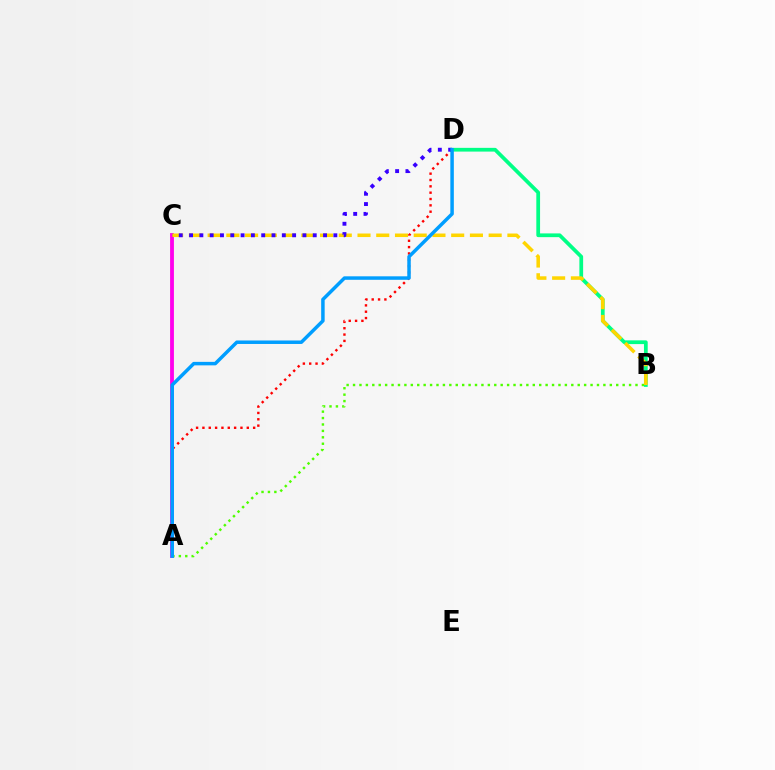{('B', 'D'): [{'color': '#00ff86', 'line_style': 'solid', 'thickness': 2.69}], ('A', 'D'): [{'color': '#ff0000', 'line_style': 'dotted', 'thickness': 1.72}, {'color': '#009eff', 'line_style': 'solid', 'thickness': 2.51}], ('A', 'C'): [{'color': '#ff00ed', 'line_style': 'solid', 'thickness': 2.75}], ('A', 'B'): [{'color': '#4fff00', 'line_style': 'dotted', 'thickness': 1.74}], ('B', 'C'): [{'color': '#ffd500', 'line_style': 'dashed', 'thickness': 2.55}], ('C', 'D'): [{'color': '#3700ff', 'line_style': 'dotted', 'thickness': 2.8}]}